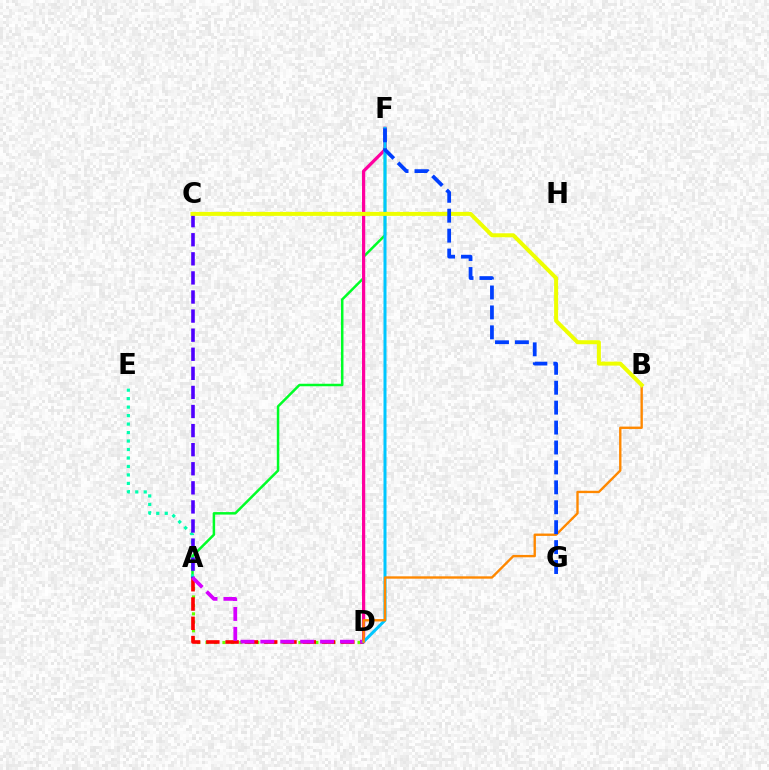{('A', 'F'): [{'color': '#00ff27', 'line_style': 'solid', 'thickness': 1.79}], ('D', 'F'): [{'color': '#ff00a0', 'line_style': 'solid', 'thickness': 2.32}, {'color': '#00c7ff', 'line_style': 'solid', 'thickness': 2.16}], ('A', 'E'): [{'color': '#00ffaf', 'line_style': 'dotted', 'thickness': 2.3}], ('A', 'D'): [{'color': '#66ff00', 'line_style': 'dotted', 'thickness': 2.29}, {'color': '#ff0000', 'line_style': 'dashed', 'thickness': 2.62}, {'color': '#d600ff', 'line_style': 'dashed', 'thickness': 2.71}], ('A', 'C'): [{'color': '#4f00ff', 'line_style': 'dashed', 'thickness': 2.59}], ('B', 'D'): [{'color': '#ff8800', 'line_style': 'solid', 'thickness': 1.7}], ('B', 'C'): [{'color': '#eeff00', 'line_style': 'solid', 'thickness': 2.87}], ('F', 'G'): [{'color': '#003fff', 'line_style': 'dashed', 'thickness': 2.71}]}